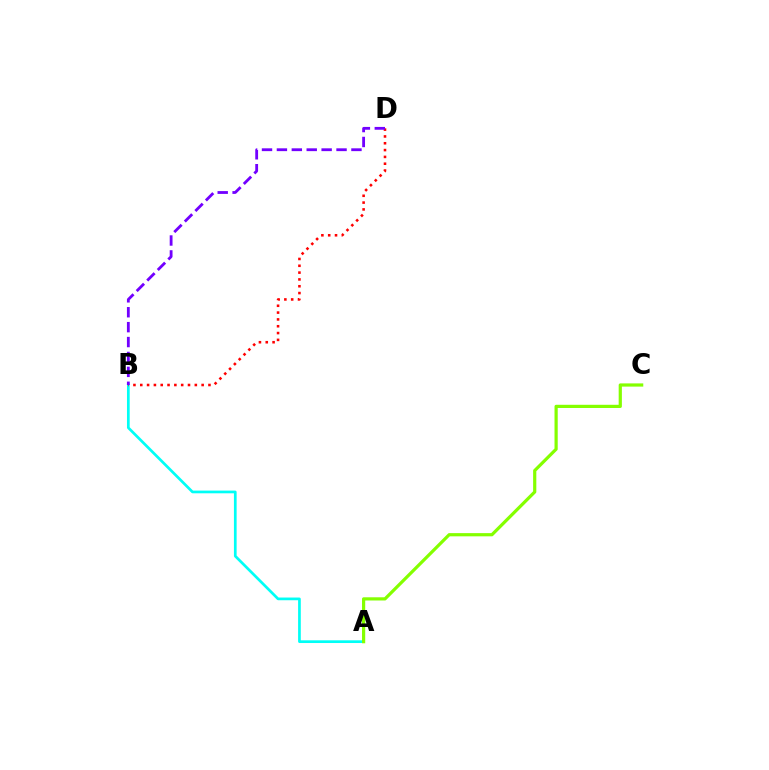{('A', 'B'): [{'color': '#00fff6', 'line_style': 'solid', 'thickness': 1.95}], ('B', 'D'): [{'color': '#ff0000', 'line_style': 'dotted', 'thickness': 1.85}, {'color': '#7200ff', 'line_style': 'dashed', 'thickness': 2.03}], ('A', 'C'): [{'color': '#84ff00', 'line_style': 'solid', 'thickness': 2.31}]}